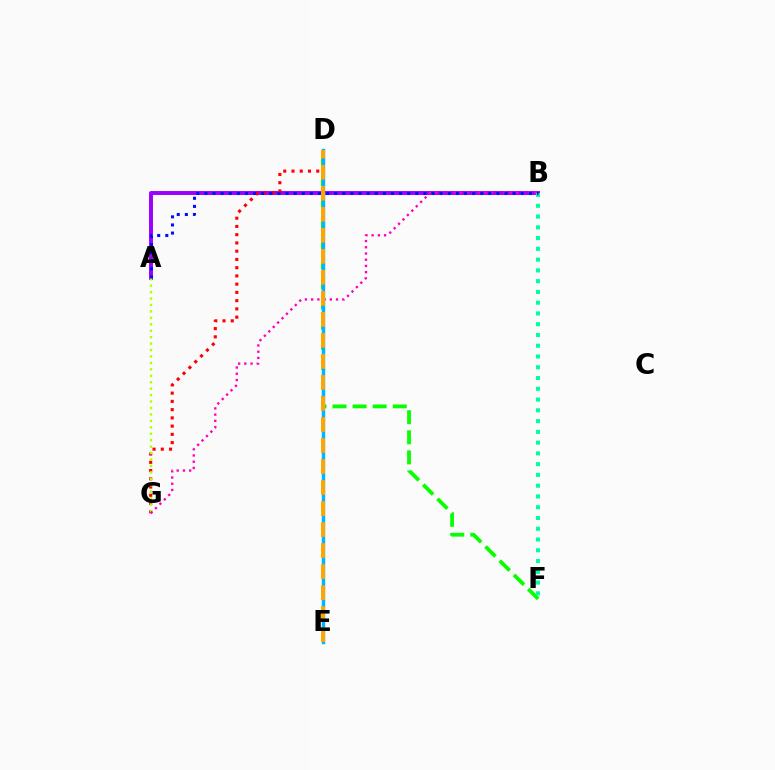{('A', 'B'): [{'color': '#9b00ff', 'line_style': 'solid', 'thickness': 2.83}, {'color': '#0010ff', 'line_style': 'dotted', 'thickness': 2.2}], ('D', 'G'): [{'color': '#ff0000', 'line_style': 'dotted', 'thickness': 2.24}], ('D', 'F'): [{'color': '#08ff00', 'line_style': 'dashed', 'thickness': 2.73}], ('A', 'G'): [{'color': '#b3ff00', 'line_style': 'dotted', 'thickness': 1.75}], ('B', 'G'): [{'color': '#ff00bd', 'line_style': 'dotted', 'thickness': 1.69}], ('D', 'E'): [{'color': '#00b5ff', 'line_style': 'solid', 'thickness': 2.47}, {'color': '#ffa500', 'line_style': 'dashed', 'thickness': 2.86}], ('B', 'F'): [{'color': '#00ff9d', 'line_style': 'dotted', 'thickness': 2.92}]}